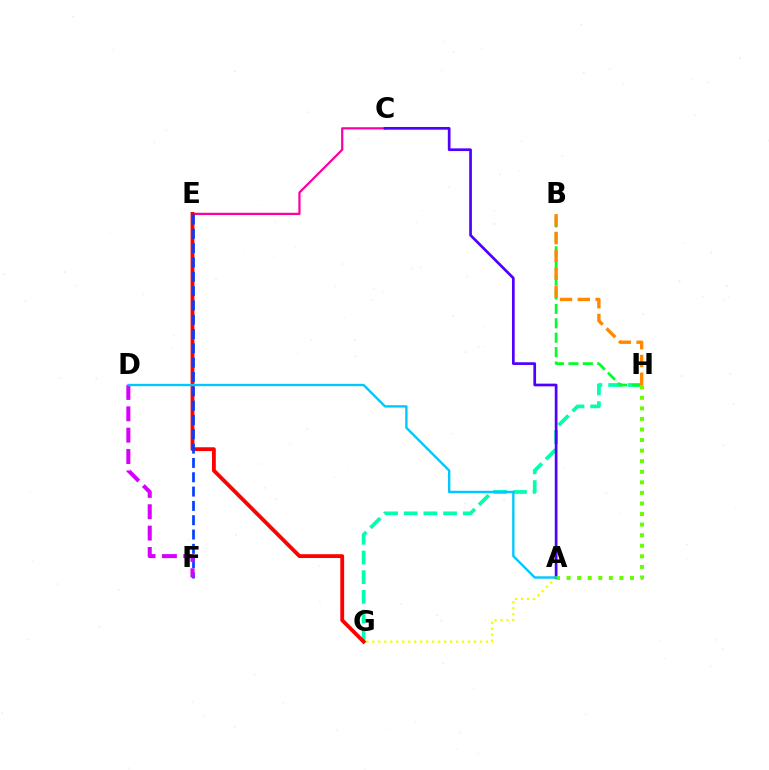{('G', 'H'): [{'color': '#00ffaf', 'line_style': 'dashed', 'thickness': 2.67}], ('A', 'G'): [{'color': '#eeff00', 'line_style': 'dotted', 'thickness': 1.63}], ('C', 'E'): [{'color': '#ff00a0', 'line_style': 'solid', 'thickness': 1.61}], ('B', 'H'): [{'color': '#00ff27', 'line_style': 'dashed', 'thickness': 1.96}, {'color': '#ff8800', 'line_style': 'dashed', 'thickness': 2.42}], ('A', 'C'): [{'color': '#4f00ff', 'line_style': 'solid', 'thickness': 1.95}], ('E', 'G'): [{'color': '#ff0000', 'line_style': 'solid', 'thickness': 2.75}], ('E', 'F'): [{'color': '#003fff', 'line_style': 'dashed', 'thickness': 1.95}], ('A', 'H'): [{'color': '#66ff00', 'line_style': 'dotted', 'thickness': 2.87}], ('D', 'F'): [{'color': '#d600ff', 'line_style': 'dashed', 'thickness': 2.9}], ('A', 'D'): [{'color': '#00c7ff', 'line_style': 'solid', 'thickness': 1.7}]}